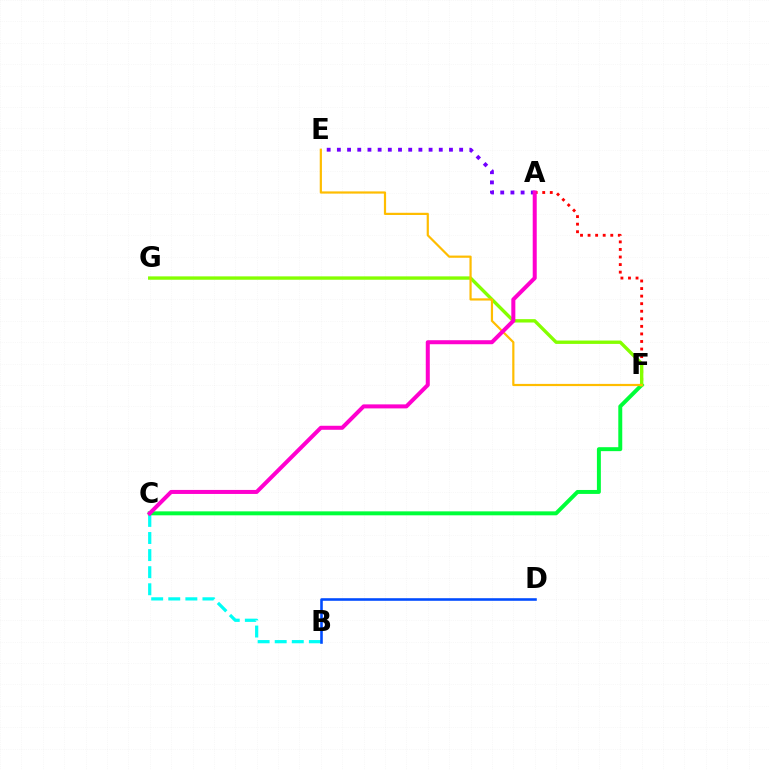{('B', 'C'): [{'color': '#00fff6', 'line_style': 'dashed', 'thickness': 2.32}], ('C', 'F'): [{'color': '#00ff39', 'line_style': 'solid', 'thickness': 2.85}], ('A', 'F'): [{'color': '#ff0000', 'line_style': 'dotted', 'thickness': 2.05}], ('F', 'G'): [{'color': '#84ff00', 'line_style': 'solid', 'thickness': 2.43}], ('E', 'F'): [{'color': '#ffbd00', 'line_style': 'solid', 'thickness': 1.59}], ('A', 'E'): [{'color': '#7200ff', 'line_style': 'dotted', 'thickness': 2.77}], ('A', 'C'): [{'color': '#ff00cf', 'line_style': 'solid', 'thickness': 2.89}], ('B', 'D'): [{'color': '#004bff', 'line_style': 'solid', 'thickness': 1.86}]}